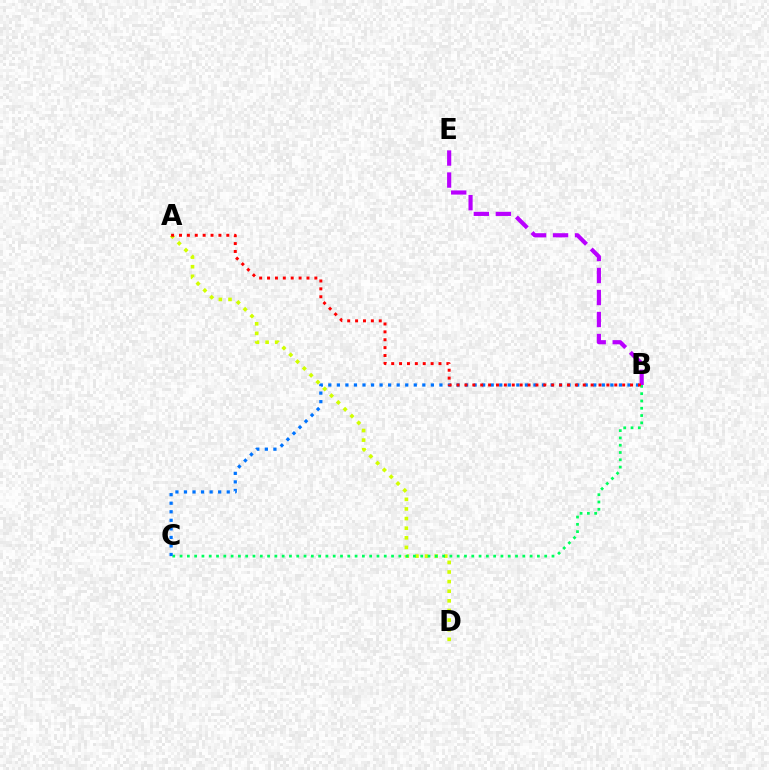{('A', 'D'): [{'color': '#d1ff00', 'line_style': 'dotted', 'thickness': 2.61}], ('B', 'E'): [{'color': '#b900ff', 'line_style': 'dashed', 'thickness': 2.99}], ('B', 'C'): [{'color': '#00ff5c', 'line_style': 'dotted', 'thickness': 1.98}, {'color': '#0074ff', 'line_style': 'dotted', 'thickness': 2.32}], ('A', 'B'): [{'color': '#ff0000', 'line_style': 'dotted', 'thickness': 2.14}]}